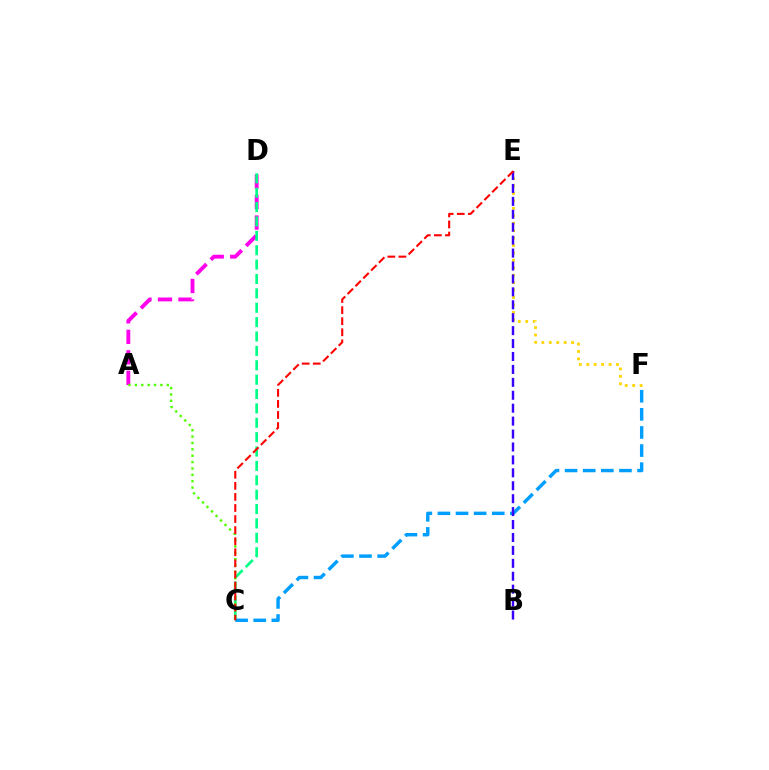{('A', 'D'): [{'color': '#ff00ed', 'line_style': 'dashed', 'thickness': 2.79}], ('C', 'D'): [{'color': '#00ff86', 'line_style': 'dashed', 'thickness': 1.95}], ('E', 'F'): [{'color': '#ffd500', 'line_style': 'dotted', 'thickness': 2.02}], ('C', 'F'): [{'color': '#009eff', 'line_style': 'dashed', 'thickness': 2.46}], ('A', 'C'): [{'color': '#4fff00', 'line_style': 'dotted', 'thickness': 1.73}], ('B', 'E'): [{'color': '#3700ff', 'line_style': 'dashed', 'thickness': 1.76}], ('C', 'E'): [{'color': '#ff0000', 'line_style': 'dashed', 'thickness': 1.5}]}